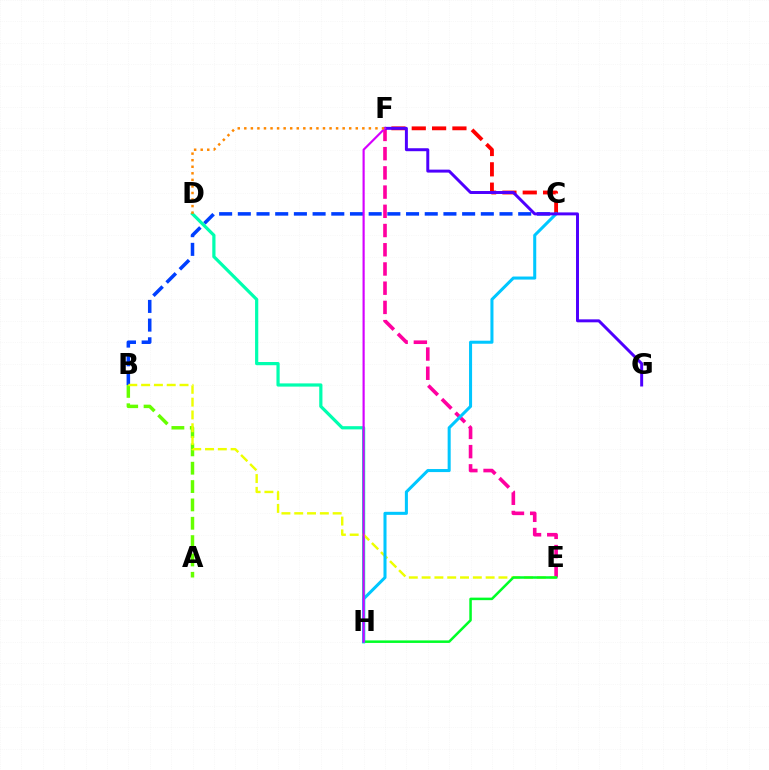{('B', 'C'): [{'color': '#003fff', 'line_style': 'dashed', 'thickness': 2.54}], ('E', 'F'): [{'color': '#ff00a0', 'line_style': 'dashed', 'thickness': 2.61}], ('A', 'B'): [{'color': '#66ff00', 'line_style': 'dashed', 'thickness': 2.49}], ('D', 'H'): [{'color': '#00ffaf', 'line_style': 'solid', 'thickness': 2.31}], ('B', 'E'): [{'color': '#eeff00', 'line_style': 'dashed', 'thickness': 1.74}], ('E', 'H'): [{'color': '#00ff27', 'line_style': 'solid', 'thickness': 1.81}], ('C', 'F'): [{'color': '#ff0000', 'line_style': 'dashed', 'thickness': 2.76}], ('C', 'H'): [{'color': '#00c7ff', 'line_style': 'solid', 'thickness': 2.19}], ('F', 'G'): [{'color': '#4f00ff', 'line_style': 'solid', 'thickness': 2.13}], ('F', 'H'): [{'color': '#d600ff', 'line_style': 'solid', 'thickness': 1.55}], ('D', 'F'): [{'color': '#ff8800', 'line_style': 'dotted', 'thickness': 1.78}]}